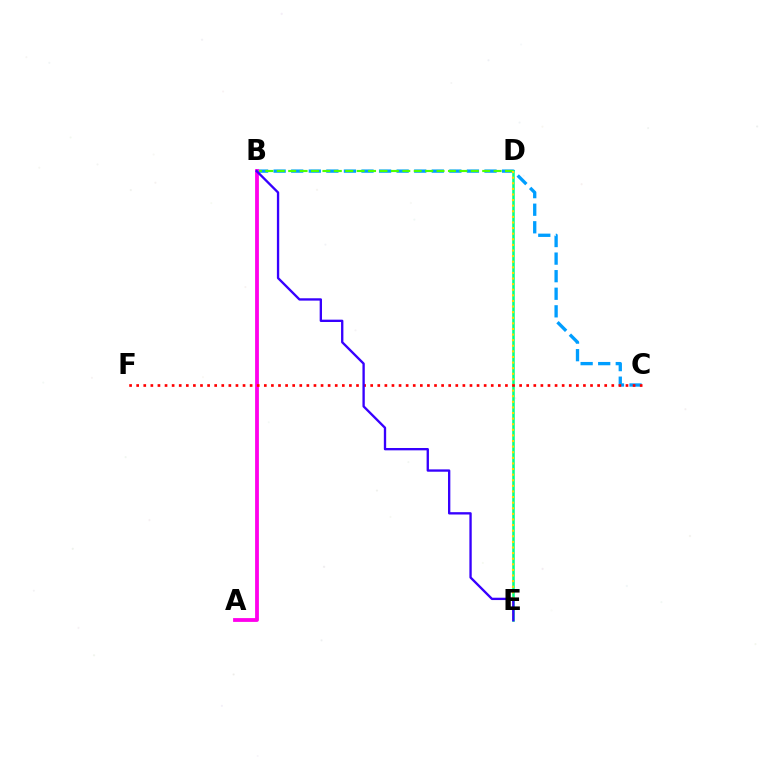{('B', 'C'): [{'color': '#009eff', 'line_style': 'dashed', 'thickness': 2.39}], ('B', 'D'): [{'color': '#4fff00', 'line_style': 'dashed', 'thickness': 1.55}], ('A', 'B'): [{'color': '#ff00ed', 'line_style': 'solid', 'thickness': 2.74}], ('D', 'E'): [{'color': '#00ff86', 'line_style': 'solid', 'thickness': 1.84}, {'color': '#ffd500', 'line_style': 'dotted', 'thickness': 1.52}], ('C', 'F'): [{'color': '#ff0000', 'line_style': 'dotted', 'thickness': 1.93}], ('B', 'E'): [{'color': '#3700ff', 'line_style': 'solid', 'thickness': 1.68}]}